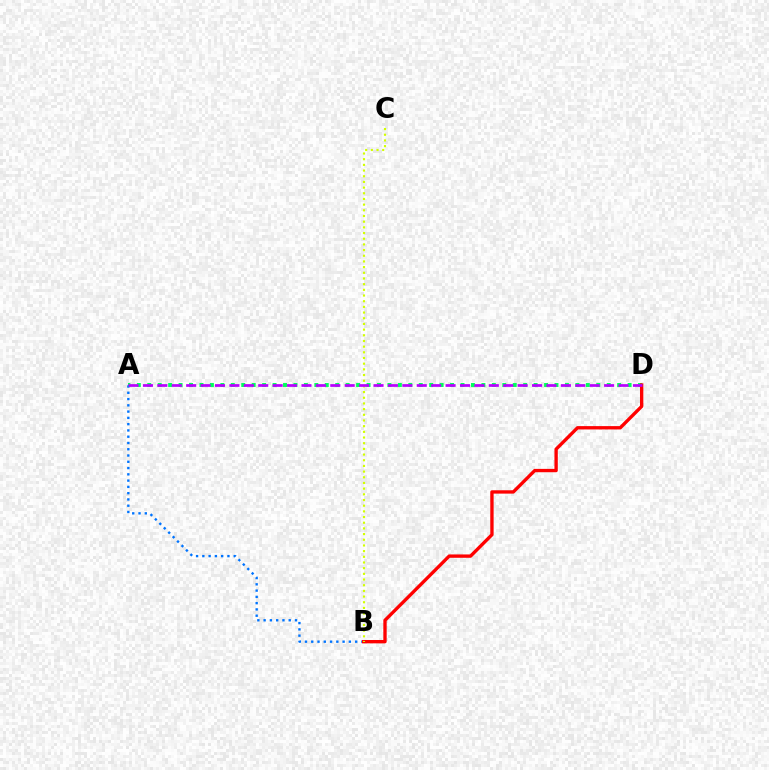{('A', 'D'): [{'color': '#00ff5c', 'line_style': 'dotted', 'thickness': 2.84}, {'color': '#b900ff', 'line_style': 'dashed', 'thickness': 1.96}], ('A', 'B'): [{'color': '#0074ff', 'line_style': 'dotted', 'thickness': 1.7}], ('B', 'D'): [{'color': '#ff0000', 'line_style': 'solid', 'thickness': 2.41}], ('B', 'C'): [{'color': '#d1ff00', 'line_style': 'dotted', 'thickness': 1.54}]}